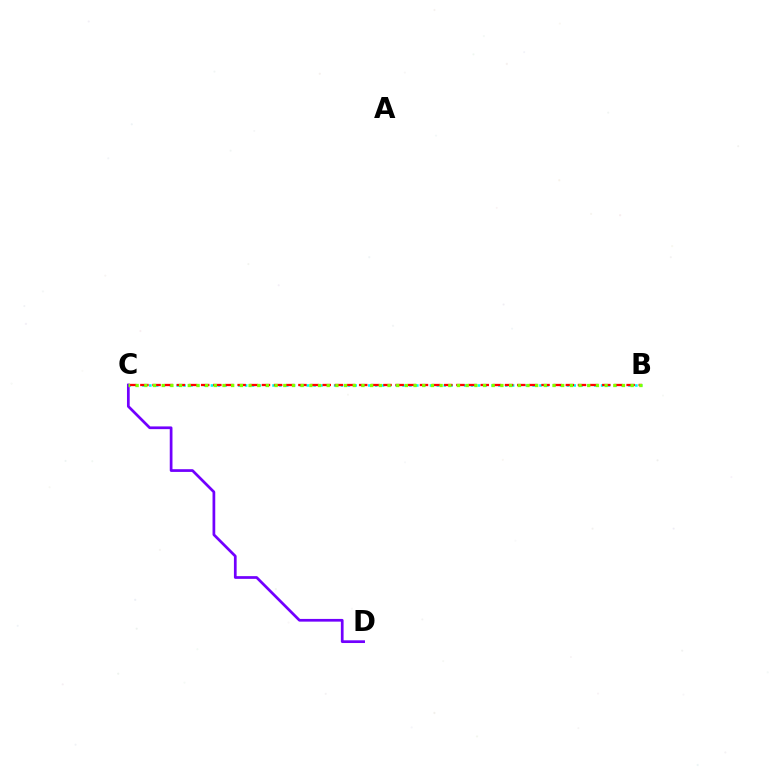{('B', 'C'): [{'color': '#00fff6', 'line_style': 'dotted', 'thickness': 1.86}, {'color': '#ff0000', 'line_style': 'dashed', 'thickness': 1.65}, {'color': '#84ff00', 'line_style': 'dotted', 'thickness': 2.36}], ('C', 'D'): [{'color': '#7200ff', 'line_style': 'solid', 'thickness': 1.96}]}